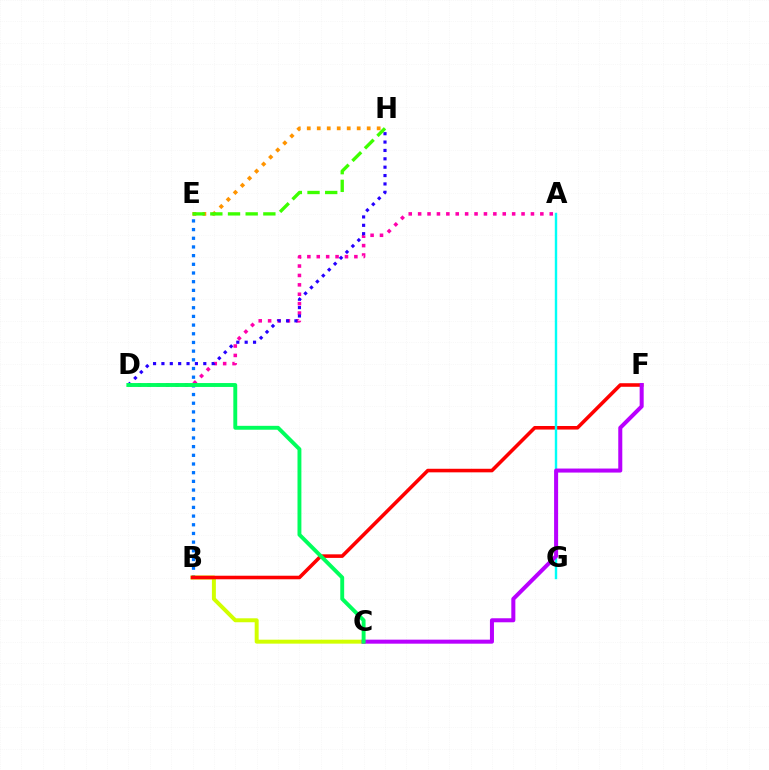{('B', 'E'): [{'color': '#0074ff', 'line_style': 'dotted', 'thickness': 2.36}], ('A', 'D'): [{'color': '#ff00ac', 'line_style': 'dotted', 'thickness': 2.55}], ('D', 'H'): [{'color': '#2500ff', 'line_style': 'dotted', 'thickness': 2.28}], ('B', 'C'): [{'color': '#d1ff00', 'line_style': 'solid', 'thickness': 2.85}], ('E', 'H'): [{'color': '#ff9400', 'line_style': 'dotted', 'thickness': 2.71}, {'color': '#3dff00', 'line_style': 'dashed', 'thickness': 2.4}], ('B', 'F'): [{'color': '#ff0000', 'line_style': 'solid', 'thickness': 2.57}], ('A', 'G'): [{'color': '#00fff6', 'line_style': 'solid', 'thickness': 1.74}], ('C', 'F'): [{'color': '#b900ff', 'line_style': 'solid', 'thickness': 2.9}], ('C', 'D'): [{'color': '#00ff5c', 'line_style': 'solid', 'thickness': 2.8}]}